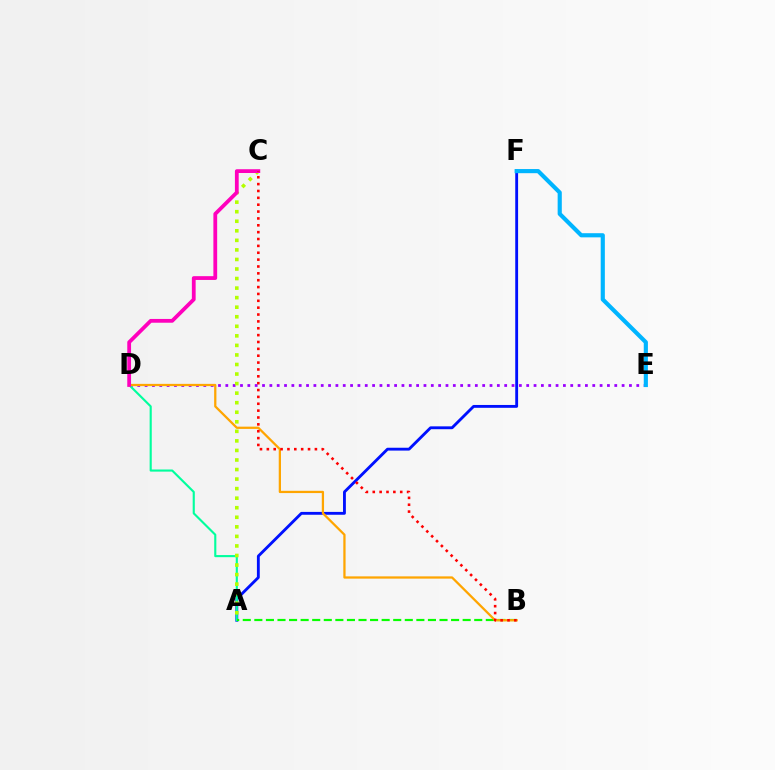{('D', 'E'): [{'color': '#9b00ff', 'line_style': 'dotted', 'thickness': 1.99}], ('A', 'F'): [{'color': '#0010ff', 'line_style': 'solid', 'thickness': 2.05}], ('E', 'F'): [{'color': '#00b5ff', 'line_style': 'solid', 'thickness': 2.99}], ('A', 'D'): [{'color': '#00ff9d', 'line_style': 'solid', 'thickness': 1.53}], ('A', 'B'): [{'color': '#08ff00', 'line_style': 'dashed', 'thickness': 1.57}], ('B', 'D'): [{'color': '#ffa500', 'line_style': 'solid', 'thickness': 1.63}], ('A', 'C'): [{'color': '#b3ff00', 'line_style': 'dotted', 'thickness': 2.59}], ('C', 'D'): [{'color': '#ff00bd', 'line_style': 'solid', 'thickness': 2.72}], ('B', 'C'): [{'color': '#ff0000', 'line_style': 'dotted', 'thickness': 1.87}]}